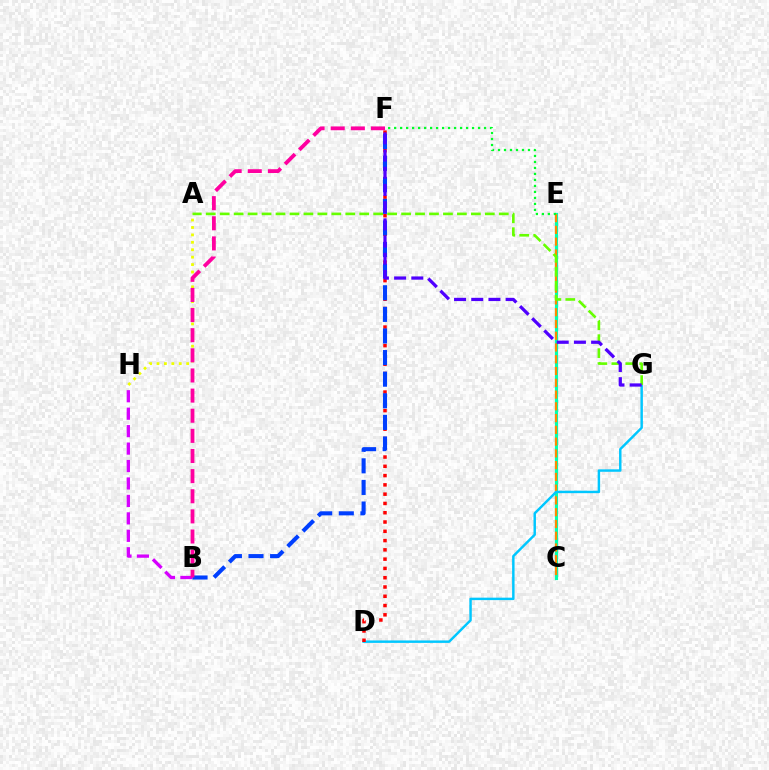{('C', 'E'): [{'color': '#00ffaf', 'line_style': 'solid', 'thickness': 2.29}, {'color': '#ff8800', 'line_style': 'dashed', 'thickness': 1.6}], ('D', 'G'): [{'color': '#00c7ff', 'line_style': 'solid', 'thickness': 1.76}], ('A', 'G'): [{'color': '#66ff00', 'line_style': 'dashed', 'thickness': 1.9}], ('A', 'H'): [{'color': '#eeff00', 'line_style': 'dotted', 'thickness': 2.02}], ('D', 'F'): [{'color': '#ff0000', 'line_style': 'dotted', 'thickness': 2.52}], ('B', 'H'): [{'color': '#d600ff', 'line_style': 'dashed', 'thickness': 2.37}], ('B', 'F'): [{'color': '#003fff', 'line_style': 'dashed', 'thickness': 2.94}, {'color': '#ff00a0', 'line_style': 'dashed', 'thickness': 2.73}], ('E', 'F'): [{'color': '#00ff27', 'line_style': 'dotted', 'thickness': 1.63}], ('F', 'G'): [{'color': '#4f00ff', 'line_style': 'dashed', 'thickness': 2.34}]}